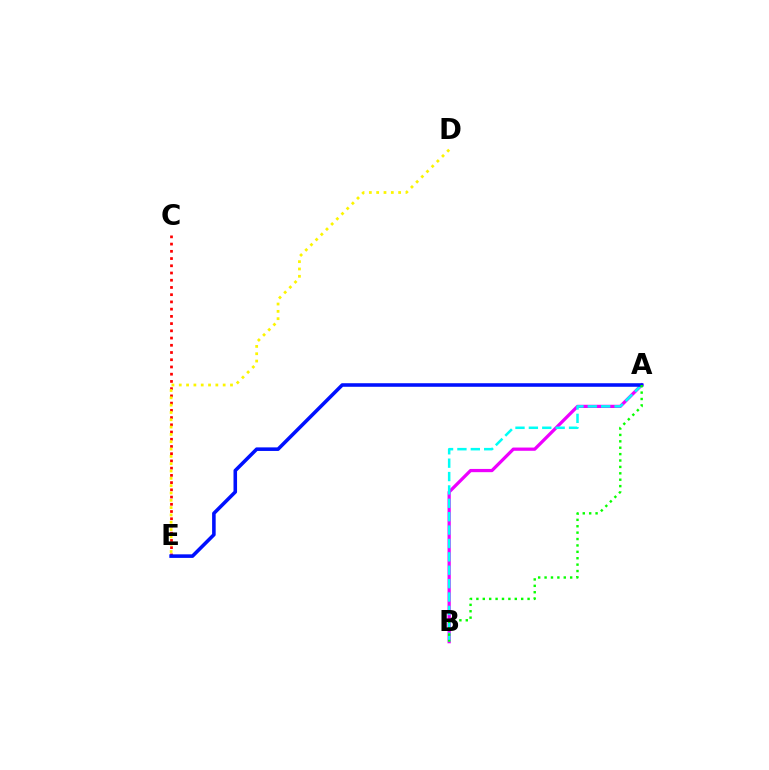{('A', 'B'): [{'color': '#ee00ff', 'line_style': 'solid', 'thickness': 2.33}, {'color': '#00fff6', 'line_style': 'dashed', 'thickness': 1.82}, {'color': '#08ff00', 'line_style': 'dotted', 'thickness': 1.74}], ('C', 'E'): [{'color': '#ff0000', 'line_style': 'dotted', 'thickness': 1.96}], ('D', 'E'): [{'color': '#fcf500', 'line_style': 'dotted', 'thickness': 1.99}], ('A', 'E'): [{'color': '#0010ff', 'line_style': 'solid', 'thickness': 2.57}]}